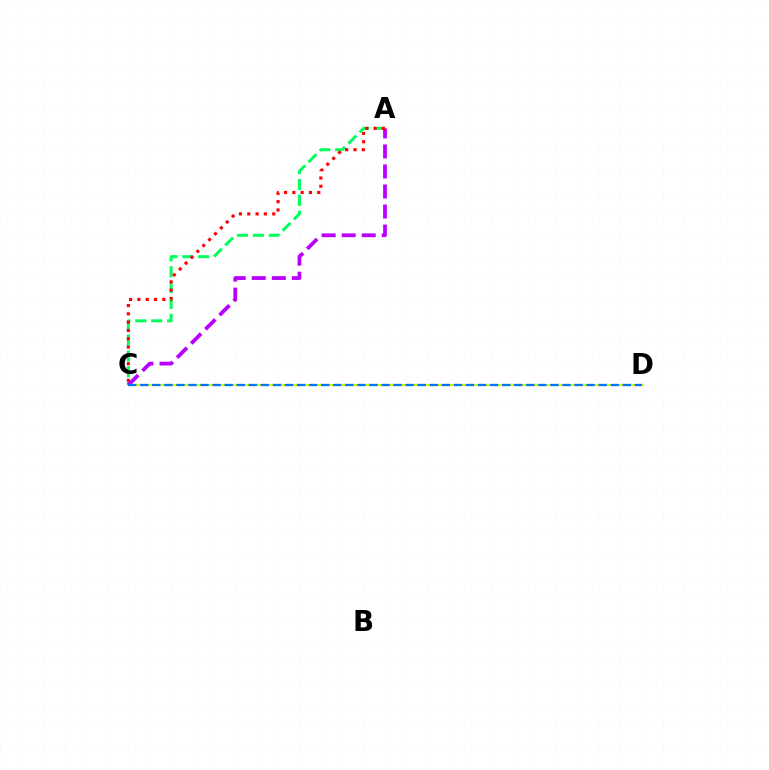{('C', 'D'): [{'color': '#d1ff00', 'line_style': 'solid', 'thickness': 1.54}, {'color': '#0074ff', 'line_style': 'dashed', 'thickness': 1.64}], ('A', 'C'): [{'color': '#00ff5c', 'line_style': 'dashed', 'thickness': 2.16}, {'color': '#b900ff', 'line_style': 'dashed', 'thickness': 2.72}, {'color': '#ff0000', 'line_style': 'dotted', 'thickness': 2.26}]}